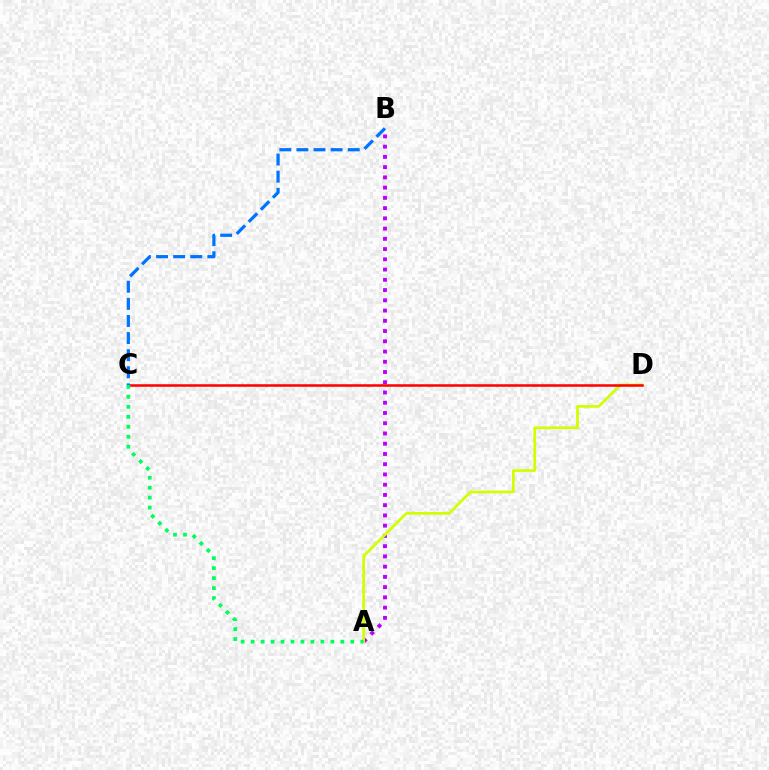{('A', 'B'): [{'color': '#b900ff', 'line_style': 'dotted', 'thickness': 2.78}], ('A', 'D'): [{'color': '#d1ff00', 'line_style': 'solid', 'thickness': 1.96}], ('C', 'D'): [{'color': '#ff0000', 'line_style': 'solid', 'thickness': 1.81}], ('B', 'C'): [{'color': '#0074ff', 'line_style': 'dashed', 'thickness': 2.32}], ('A', 'C'): [{'color': '#00ff5c', 'line_style': 'dotted', 'thickness': 2.71}]}